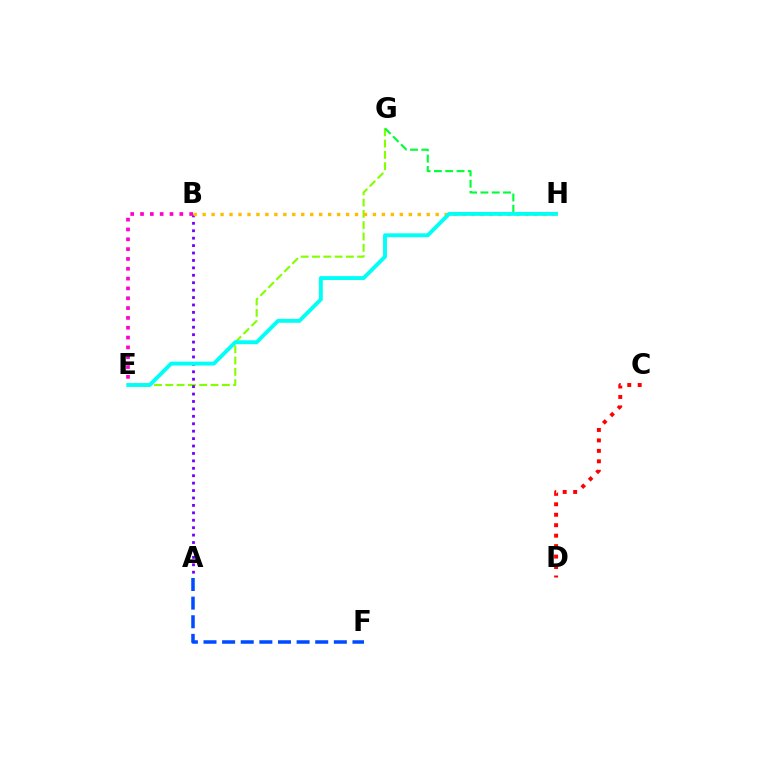{('E', 'G'): [{'color': '#84ff00', 'line_style': 'dashed', 'thickness': 1.54}], ('A', 'B'): [{'color': '#7200ff', 'line_style': 'dotted', 'thickness': 2.02}], ('G', 'H'): [{'color': '#00ff39', 'line_style': 'dashed', 'thickness': 1.54}], ('B', 'E'): [{'color': '#ff00cf', 'line_style': 'dotted', 'thickness': 2.67}], ('B', 'H'): [{'color': '#ffbd00', 'line_style': 'dotted', 'thickness': 2.44}], ('A', 'F'): [{'color': '#004bff', 'line_style': 'dashed', 'thickness': 2.53}], ('E', 'H'): [{'color': '#00fff6', 'line_style': 'solid', 'thickness': 2.81}], ('C', 'D'): [{'color': '#ff0000', 'line_style': 'dotted', 'thickness': 2.84}]}